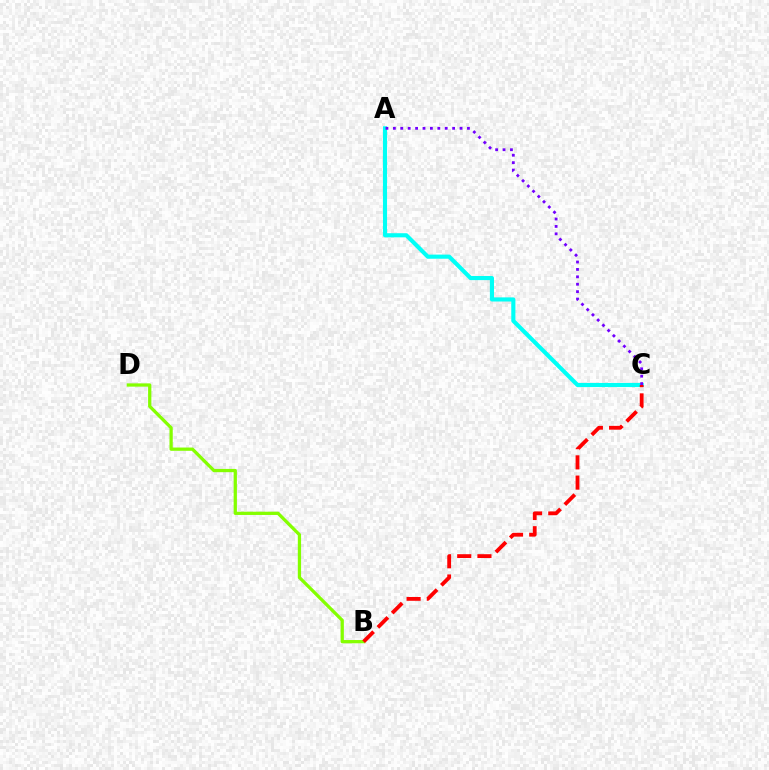{('A', 'C'): [{'color': '#00fff6', 'line_style': 'solid', 'thickness': 2.97}, {'color': '#7200ff', 'line_style': 'dotted', 'thickness': 2.01}], ('B', 'D'): [{'color': '#84ff00', 'line_style': 'solid', 'thickness': 2.35}], ('B', 'C'): [{'color': '#ff0000', 'line_style': 'dashed', 'thickness': 2.75}]}